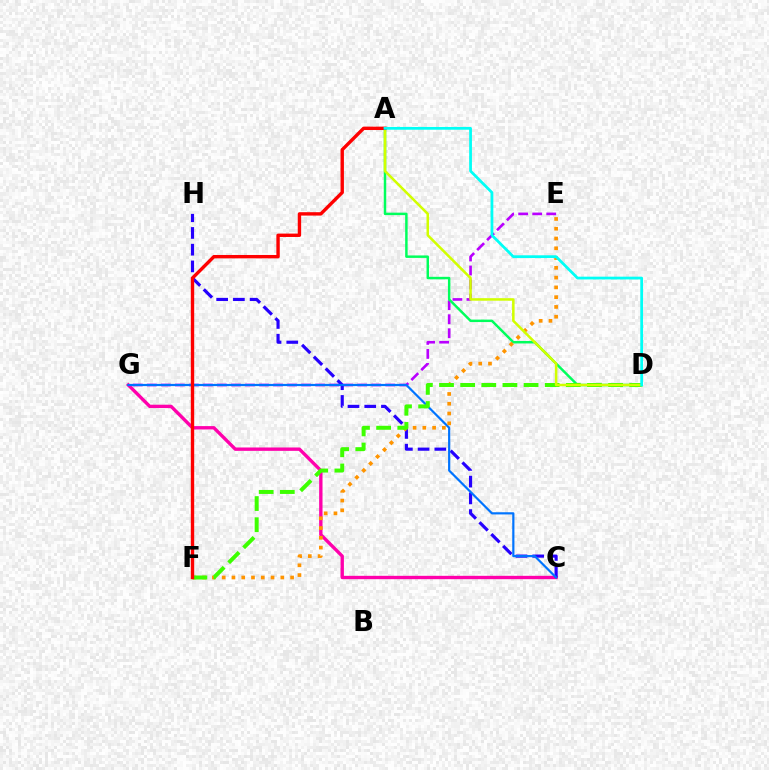{('E', 'G'): [{'color': '#b900ff', 'line_style': 'dashed', 'thickness': 1.91}], ('C', 'G'): [{'color': '#ff00ac', 'line_style': 'solid', 'thickness': 2.42}, {'color': '#0074ff', 'line_style': 'solid', 'thickness': 1.58}], ('C', 'H'): [{'color': '#2500ff', 'line_style': 'dashed', 'thickness': 2.27}], ('A', 'D'): [{'color': '#00ff5c', 'line_style': 'solid', 'thickness': 1.78}, {'color': '#d1ff00', 'line_style': 'solid', 'thickness': 1.82}, {'color': '#00fff6', 'line_style': 'solid', 'thickness': 1.99}], ('E', 'F'): [{'color': '#ff9400', 'line_style': 'dotted', 'thickness': 2.66}], ('D', 'F'): [{'color': '#3dff00', 'line_style': 'dashed', 'thickness': 2.87}], ('A', 'F'): [{'color': '#ff0000', 'line_style': 'solid', 'thickness': 2.44}]}